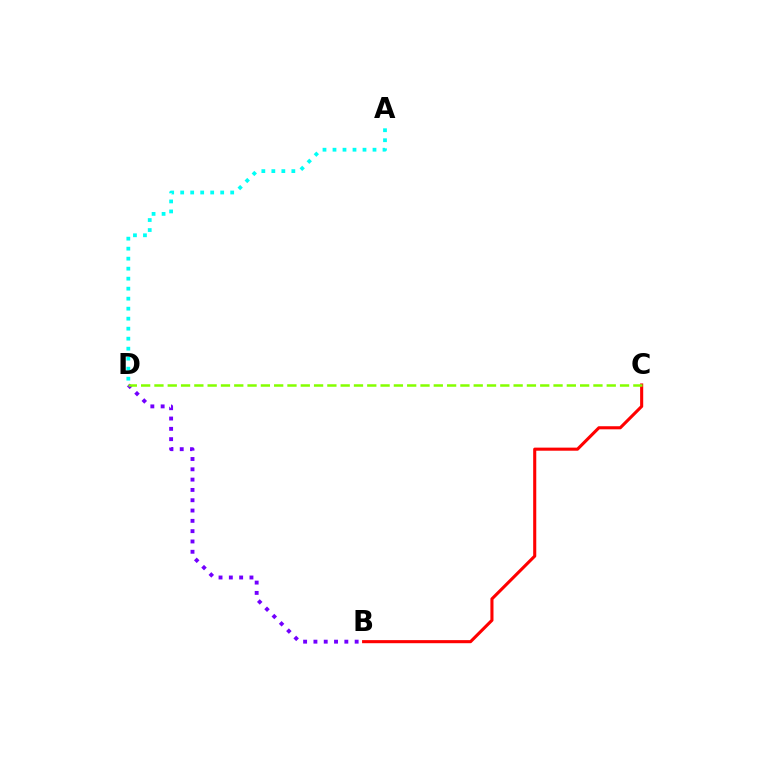{('B', 'C'): [{'color': '#ff0000', 'line_style': 'solid', 'thickness': 2.22}], ('A', 'D'): [{'color': '#00fff6', 'line_style': 'dotted', 'thickness': 2.72}], ('B', 'D'): [{'color': '#7200ff', 'line_style': 'dotted', 'thickness': 2.8}], ('C', 'D'): [{'color': '#84ff00', 'line_style': 'dashed', 'thickness': 1.81}]}